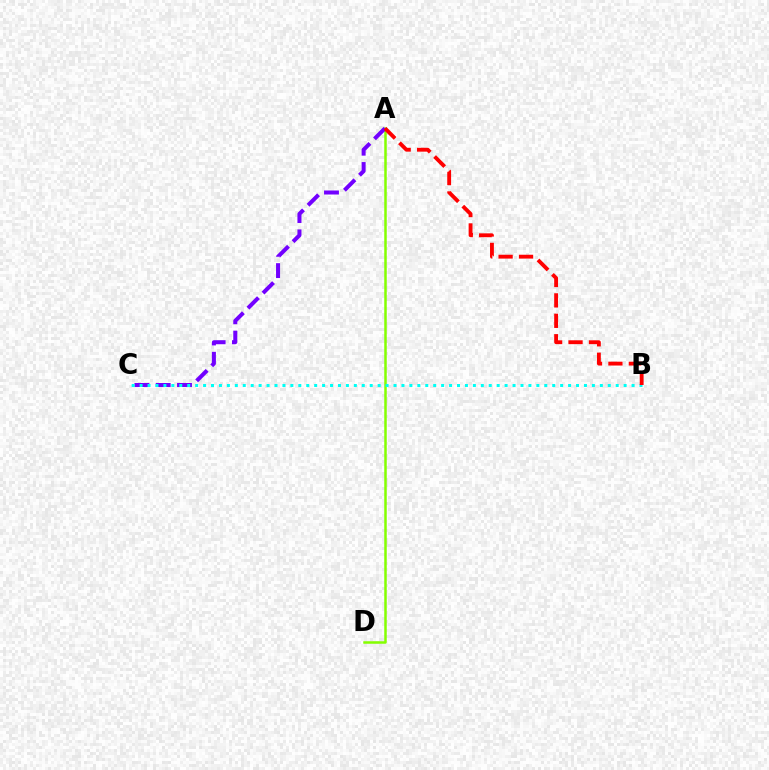{('A', 'D'): [{'color': '#84ff00', 'line_style': 'solid', 'thickness': 1.8}], ('A', 'C'): [{'color': '#7200ff', 'line_style': 'dashed', 'thickness': 2.89}], ('B', 'C'): [{'color': '#00fff6', 'line_style': 'dotted', 'thickness': 2.16}], ('A', 'B'): [{'color': '#ff0000', 'line_style': 'dashed', 'thickness': 2.77}]}